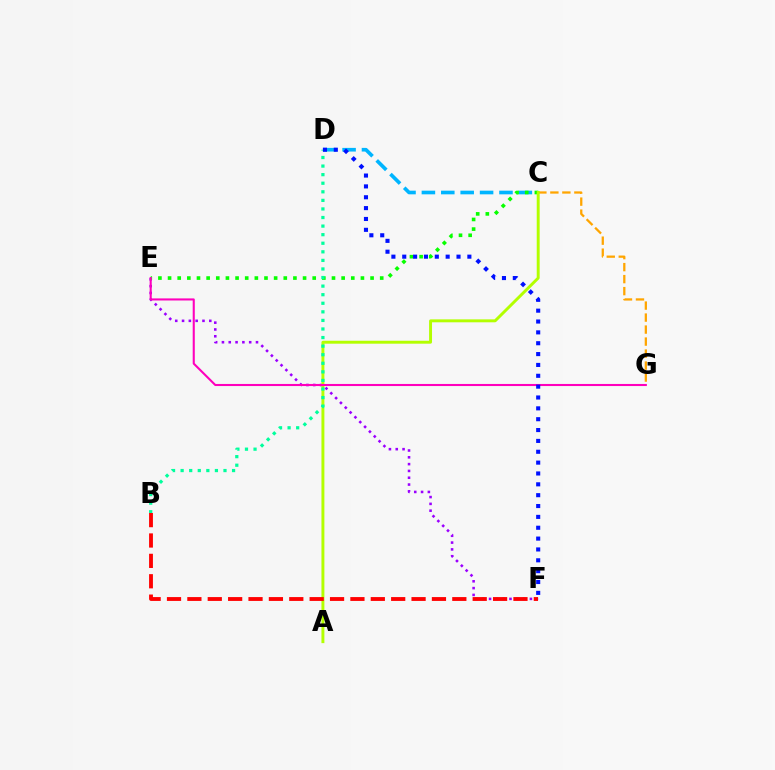{('C', 'D'): [{'color': '#00b5ff', 'line_style': 'dashed', 'thickness': 2.63}], ('E', 'F'): [{'color': '#9b00ff', 'line_style': 'dotted', 'thickness': 1.85}], ('C', 'G'): [{'color': '#ffa500', 'line_style': 'dashed', 'thickness': 1.63}], ('C', 'E'): [{'color': '#08ff00', 'line_style': 'dotted', 'thickness': 2.62}], ('A', 'C'): [{'color': '#b3ff00', 'line_style': 'solid', 'thickness': 2.11}], ('E', 'G'): [{'color': '#ff00bd', 'line_style': 'solid', 'thickness': 1.5}], ('B', 'D'): [{'color': '#00ff9d', 'line_style': 'dotted', 'thickness': 2.33}], ('B', 'F'): [{'color': '#ff0000', 'line_style': 'dashed', 'thickness': 2.77}], ('D', 'F'): [{'color': '#0010ff', 'line_style': 'dotted', 'thickness': 2.95}]}